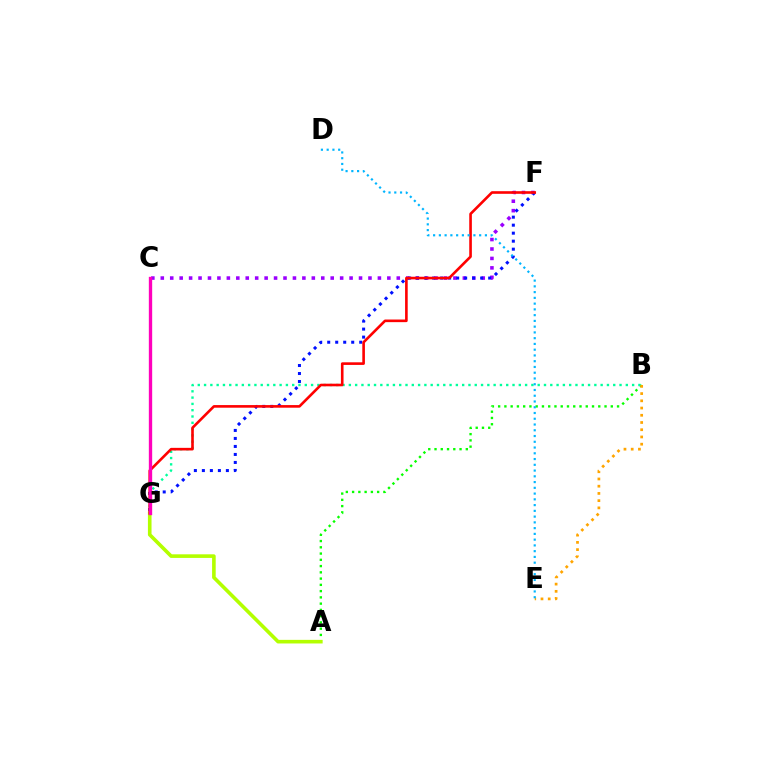{('C', 'F'): [{'color': '#9b00ff', 'line_style': 'dotted', 'thickness': 2.56}], ('A', 'B'): [{'color': '#08ff00', 'line_style': 'dotted', 'thickness': 1.7}], ('B', 'G'): [{'color': '#00ff9d', 'line_style': 'dotted', 'thickness': 1.71}], ('F', 'G'): [{'color': '#0010ff', 'line_style': 'dotted', 'thickness': 2.17}, {'color': '#ff0000', 'line_style': 'solid', 'thickness': 1.89}], ('A', 'G'): [{'color': '#b3ff00', 'line_style': 'solid', 'thickness': 2.6}], ('B', 'E'): [{'color': '#ffa500', 'line_style': 'dotted', 'thickness': 1.96}], ('C', 'G'): [{'color': '#ff00bd', 'line_style': 'solid', 'thickness': 2.4}], ('D', 'E'): [{'color': '#00b5ff', 'line_style': 'dotted', 'thickness': 1.56}]}